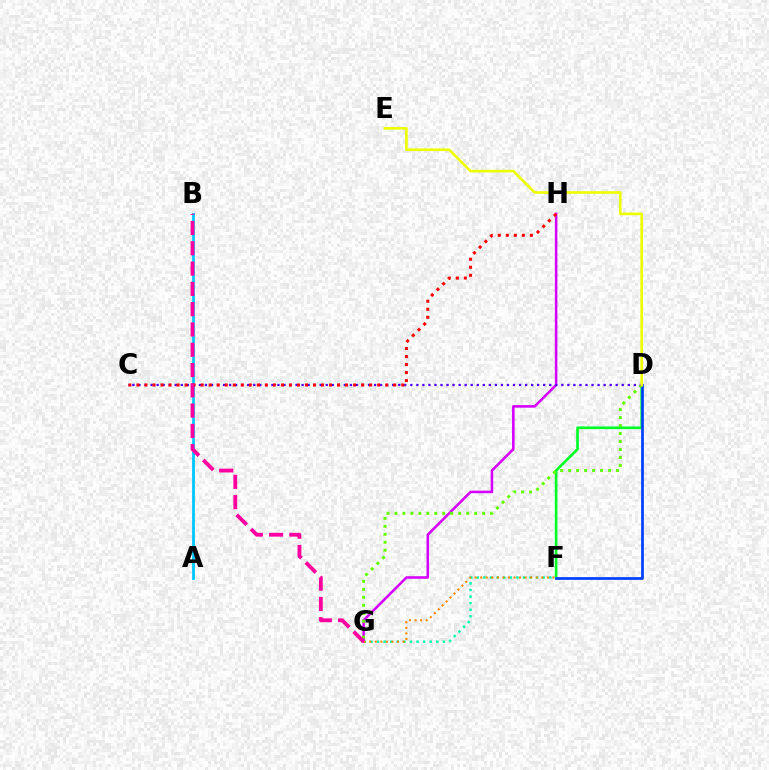{('F', 'G'): [{'color': '#00ffaf', 'line_style': 'dotted', 'thickness': 1.79}, {'color': '#ff8800', 'line_style': 'dotted', 'thickness': 1.51}], ('G', 'H'): [{'color': '#d600ff', 'line_style': 'solid', 'thickness': 1.85}], ('A', 'B'): [{'color': '#00c7ff', 'line_style': 'solid', 'thickness': 2.01}], ('D', 'F'): [{'color': '#00ff27', 'line_style': 'solid', 'thickness': 1.92}, {'color': '#003fff', 'line_style': 'solid', 'thickness': 1.94}], ('D', 'G'): [{'color': '#66ff00', 'line_style': 'dotted', 'thickness': 2.17}], ('C', 'D'): [{'color': '#4f00ff', 'line_style': 'dotted', 'thickness': 1.64}], ('C', 'H'): [{'color': '#ff0000', 'line_style': 'dotted', 'thickness': 2.18}], ('D', 'E'): [{'color': '#eeff00', 'line_style': 'solid', 'thickness': 1.89}], ('B', 'G'): [{'color': '#ff00a0', 'line_style': 'dashed', 'thickness': 2.76}]}